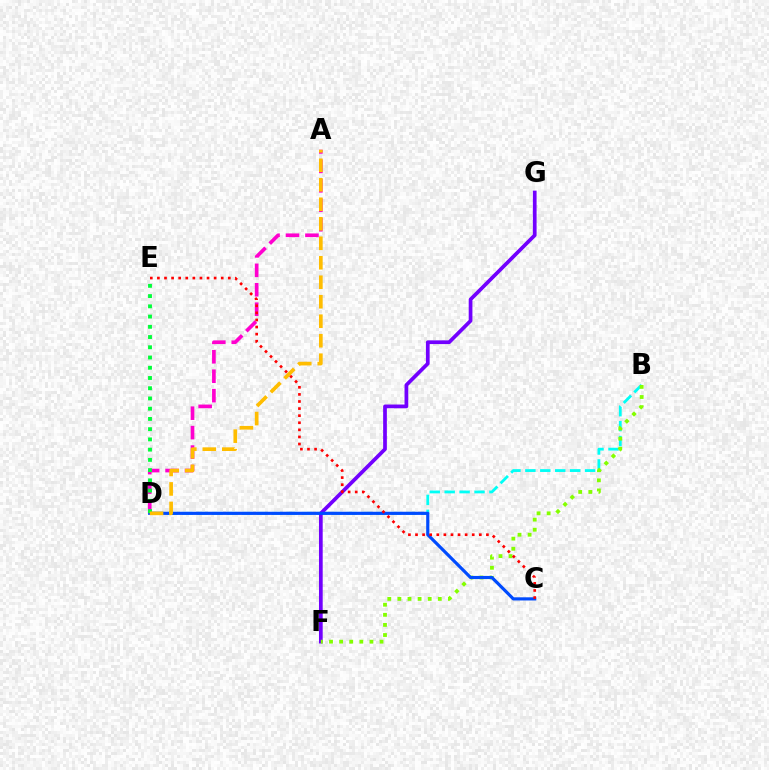{('B', 'D'): [{'color': '#00fff6', 'line_style': 'dashed', 'thickness': 2.03}], ('A', 'D'): [{'color': '#ff00cf', 'line_style': 'dashed', 'thickness': 2.64}, {'color': '#ffbd00', 'line_style': 'dashed', 'thickness': 2.65}], ('F', 'G'): [{'color': '#7200ff', 'line_style': 'solid', 'thickness': 2.68}], ('B', 'F'): [{'color': '#84ff00', 'line_style': 'dotted', 'thickness': 2.75}], ('C', 'D'): [{'color': '#004bff', 'line_style': 'solid', 'thickness': 2.28}], ('C', 'E'): [{'color': '#ff0000', 'line_style': 'dotted', 'thickness': 1.93}], ('D', 'E'): [{'color': '#00ff39', 'line_style': 'dotted', 'thickness': 2.78}]}